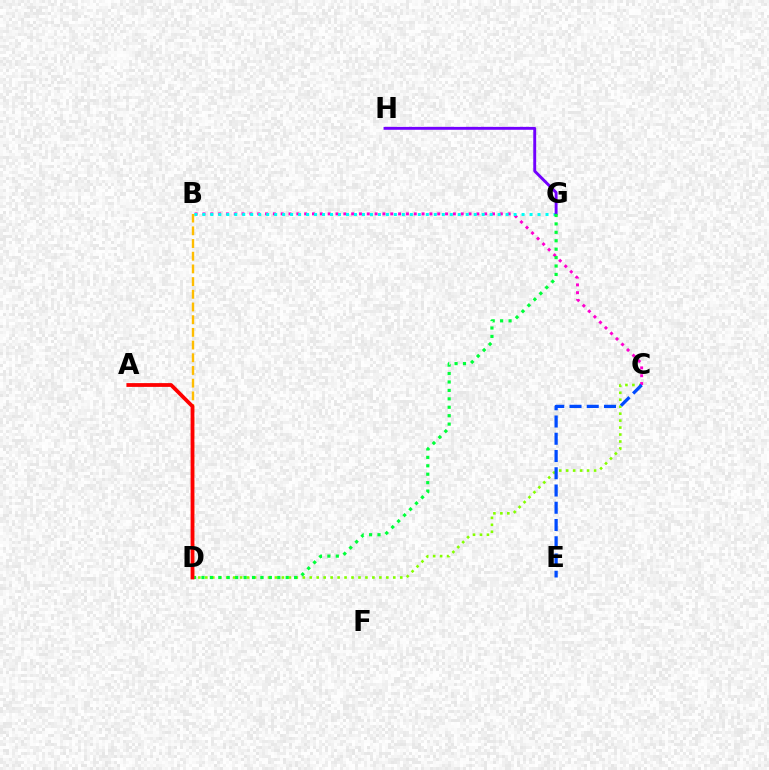{('C', 'D'): [{'color': '#84ff00', 'line_style': 'dotted', 'thickness': 1.89}], ('B', 'C'): [{'color': '#ff00cf', 'line_style': 'dotted', 'thickness': 2.13}], ('B', 'G'): [{'color': '#00fff6', 'line_style': 'dotted', 'thickness': 2.17}], ('G', 'H'): [{'color': '#7200ff', 'line_style': 'solid', 'thickness': 2.09}], ('C', 'E'): [{'color': '#004bff', 'line_style': 'dashed', 'thickness': 2.34}], ('D', 'G'): [{'color': '#00ff39', 'line_style': 'dotted', 'thickness': 2.29}], ('B', 'D'): [{'color': '#ffbd00', 'line_style': 'dashed', 'thickness': 1.72}], ('A', 'D'): [{'color': '#ff0000', 'line_style': 'solid', 'thickness': 2.73}]}